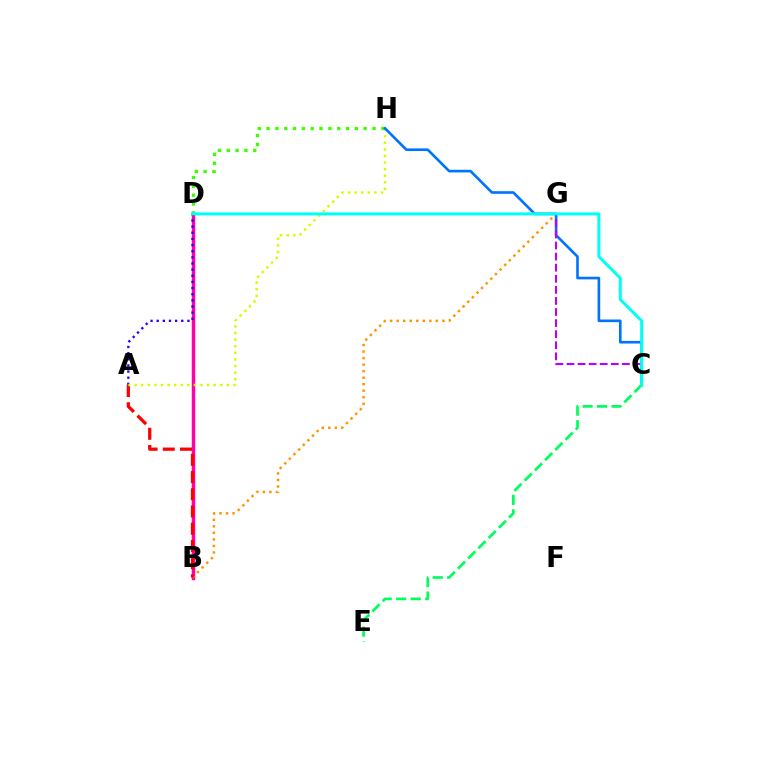{('B', 'D'): [{'color': '#ff00ac', 'line_style': 'solid', 'thickness': 2.49}], ('D', 'H'): [{'color': '#3dff00', 'line_style': 'dotted', 'thickness': 2.4}], ('B', 'G'): [{'color': '#ff9400', 'line_style': 'dotted', 'thickness': 1.77}], ('A', 'D'): [{'color': '#2500ff', 'line_style': 'dotted', 'thickness': 1.67}], ('A', 'B'): [{'color': '#ff0000', 'line_style': 'dashed', 'thickness': 2.34}], ('A', 'H'): [{'color': '#d1ff00', 'line_style': 'dotted', 'thickness': 1.79}], ('C', 'H'): [{'color': '#0074ff', 'line_style': 'solid', 'thickness': 1.9}], ('C', 'G'): [{'color': '#b900ff', 'line_style': 'dashed', 'thickness': 1.51}], ('C', 'E'): [{'color': '#00ff5c', 'line_style': 'dashed', 'thickness': 1.96}], ('C', 'D'): [{'color': '#00fff6', 'line_style': 'solid', 'thickness': 2.16}]}